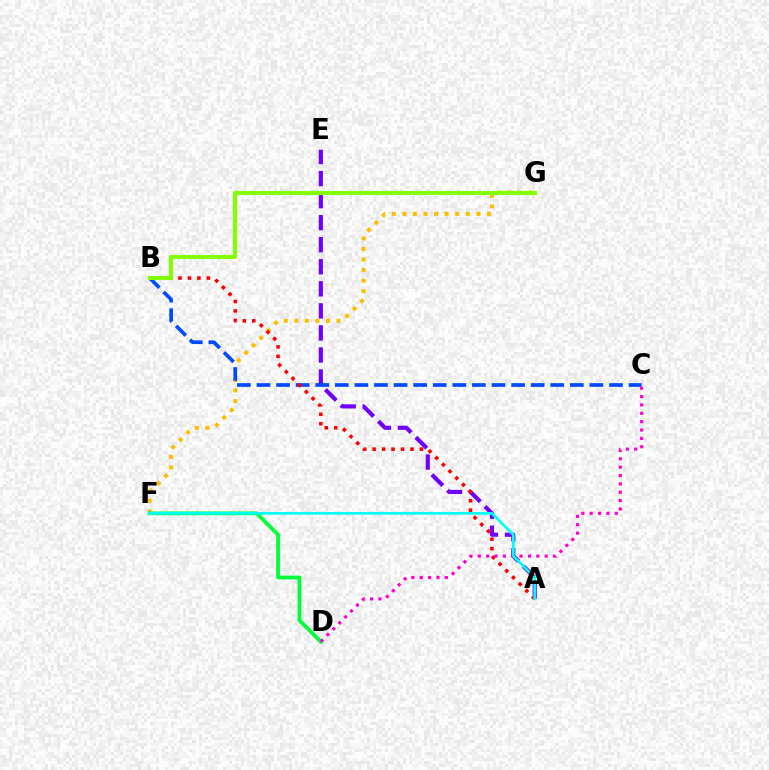{('F', 'G'): [{'color': '#ffbd00', 'line_style': 'dotted', 'thickness': 2.87}], ('D', 'F'): [{'color': '#00ff39', 'line_style': 'solid', 'thickness': 2.72}], ('A', 'E'): [{'color': '#7200ff', 'line_style': 'dashed', 'thickness': 3.0}], ('B', 'C'): [{'color': '#004bff', 'line_style': 'dashed', 'thickness': 2.66}], ('A', 'B'): [{'color': '#ff0000', 'line_style': 'dotted', 'thickness': 2.57}], ('C', 'D'): [{'color': '#ff00cf', 'line_style': 'dotted', 'thickness': 2.27}], ('B', 'G'): [{'color': '#84ff00', 'line_style': 'solid', 'thickness': 2.95}], ('A', 'F'): [{'color': '#00fff6', 'line_style': 'solid', 'thickness': 1.96}]}